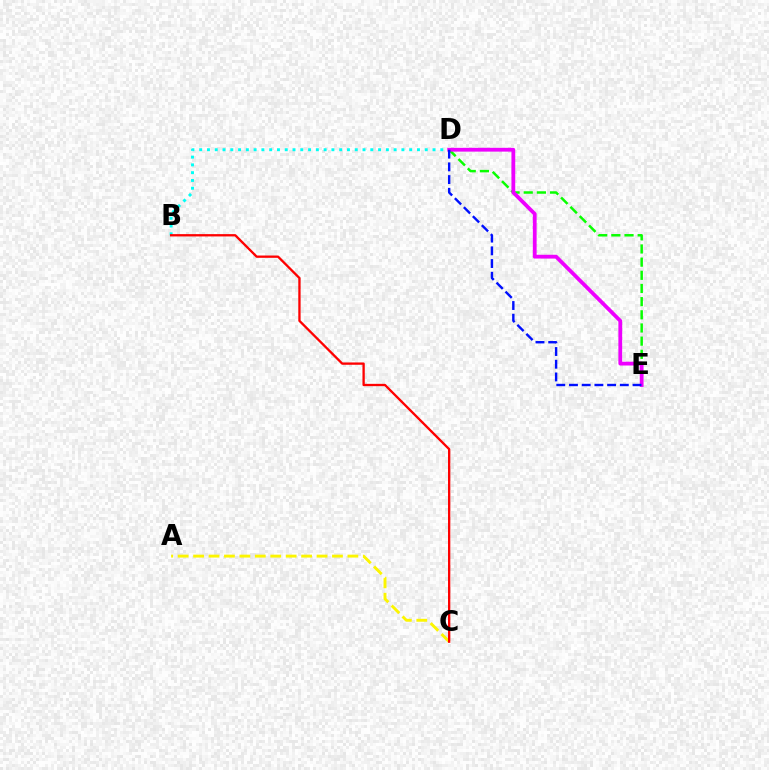{('D', 'E'): [{'color': '#08ff00', 'line_style': 'dashed', 'thickness': 1.79}, {'color': '#ee00ff', 'line_style': 'solid', 'thickness': 2.73}, {'color': '#0010ff', 'line_style': 'dashed', 'thickness': 1.73}], ('B', 'D'): [{'color': '#00fff6', 'line_style': 'dotted', 'thickness': 2.11}], ('A', 'C'): [{'color': '#fcf500', 'line_style': 'dashed', 'thickness': 2.1}], ('B', 'C'): [{'color': '#ff0000', 'line_style': 'solid', 'thickness': 1.67}]}